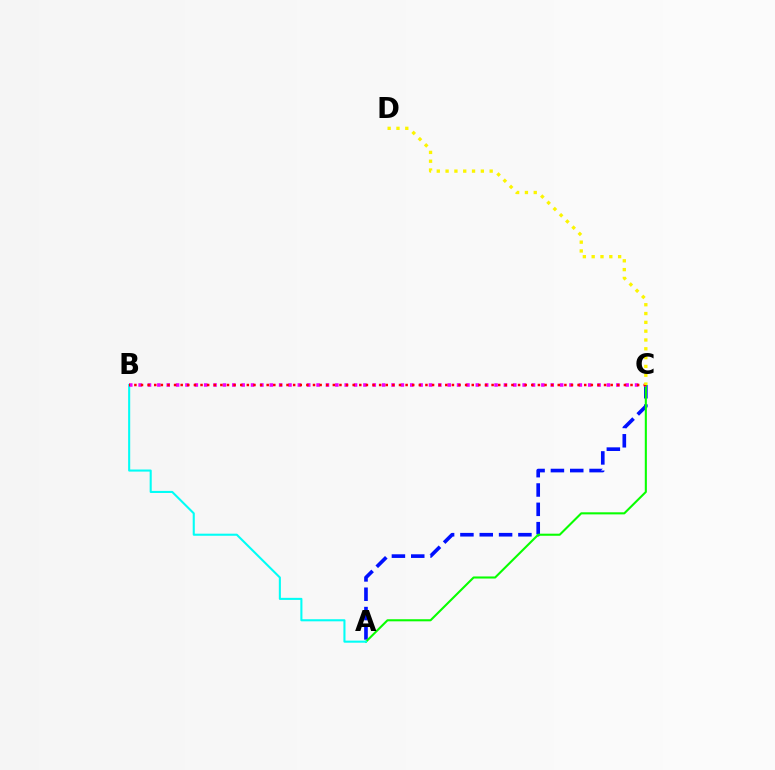{('A', 'C'): [{'color': '#0010ff', 'line_style': 'dashed', 'thickness': 2.63}, {'color': '#08ff00', 'line_style': 'solid', 'thickness': 1.5}], ('A', 'B'): [{'color': '#00fff6', 'line_style': 'solid', 'thickness': 1.5}], ('B', 'C'): [{'color': '#ee00ff', 'line_style': 'dotted', 'thickness': 2.54}, {'color': '#ff0000', 'line_style': 'dotted', 'thickness': 1.8}], ('C', 'D'): [{'color': '#fcf500', 'line_style': 'dotted', 'thickness': 2.39}]}